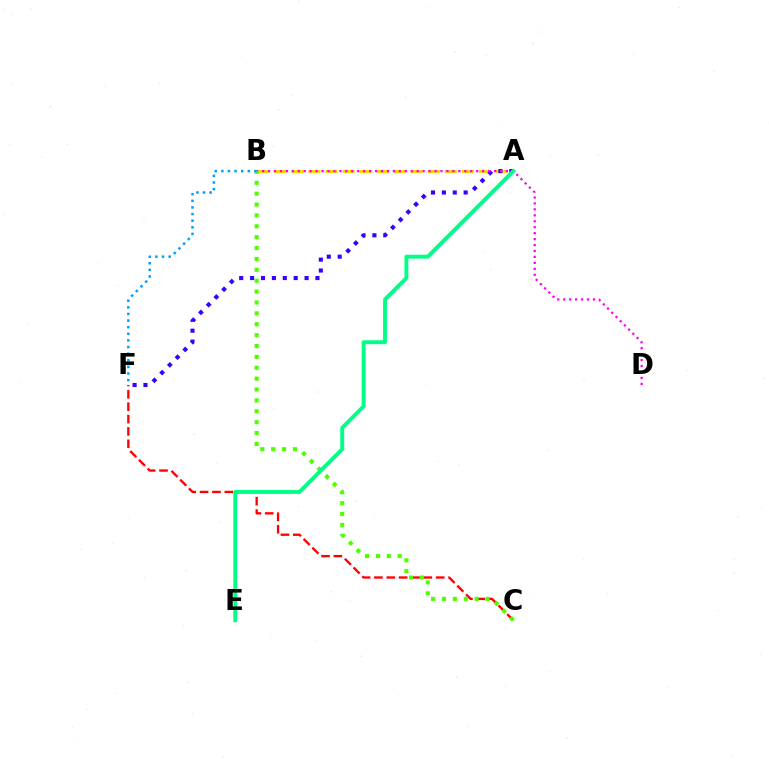{('A', 'B'): [{'color': '#ffd500', 'line_style': 'dashed', 'thickness': 2.31}], ('C', 'F'): [{'color': '#ff0000', 'line_style': 'dashed', 'thickness': 1.68}], ('A', 'F'): [{'color': '#3700ff', 'line_style': 'dotted', 'thickness': 2.96}], ('B', 'D'): [{'color': '#ff00ed', 'line_style': 'dotted', 'thickness': 1.62}], ('B', 'C'): [{'color': '#4fff00', 'line_style': 'dotted', 'thickness': 2.96}], ('A', 'E'): [{'color': '#00ff86', 'line_style': 'solid', 'thickness': 2.82}], ('B', 'F'): [{'color': '#009eff', 'line_style': 'dotted', 'thickness': 1.8}]}